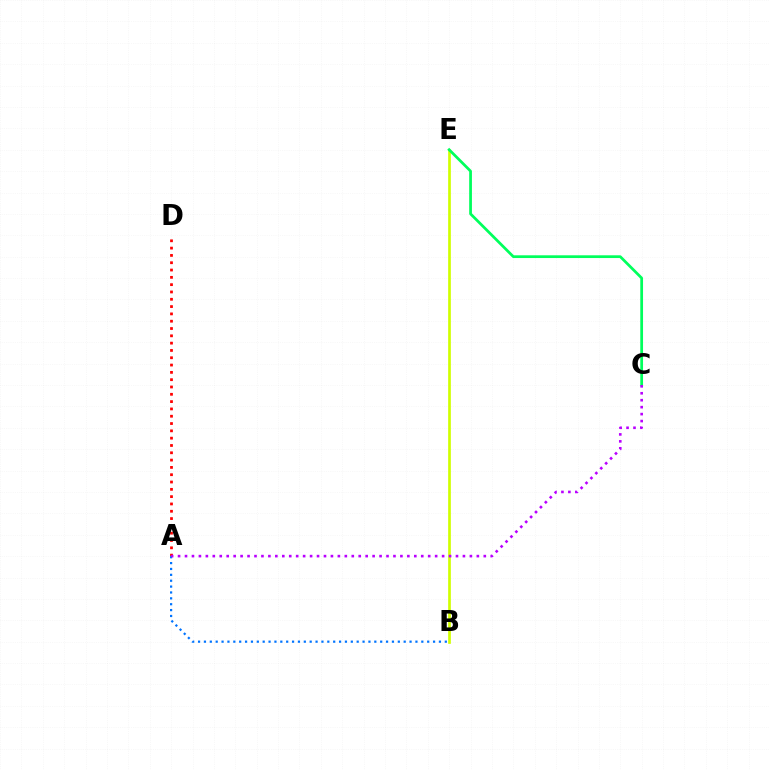{('B', 'E'): [{'color': '#d1ff00', 'line_style': 'solid', 'thickness': 1.94}], ('C', 'E'): [{'color': '#00ff5c', 'line_style': 'solid', 'thickness': 1.98}], ('A', 'D'): [{'color': '#ff0000', 'line_style': 'dotted', 'thickness': 1.99}], ('A', 'B'): [{'color': '#0074ff', 'line_style': 'dotted', 'thickness': 1.6}], ('A', 'C'): [{'color': '#b900ff', 'line_style': 'dotted', 'thickness': 1.89}]}